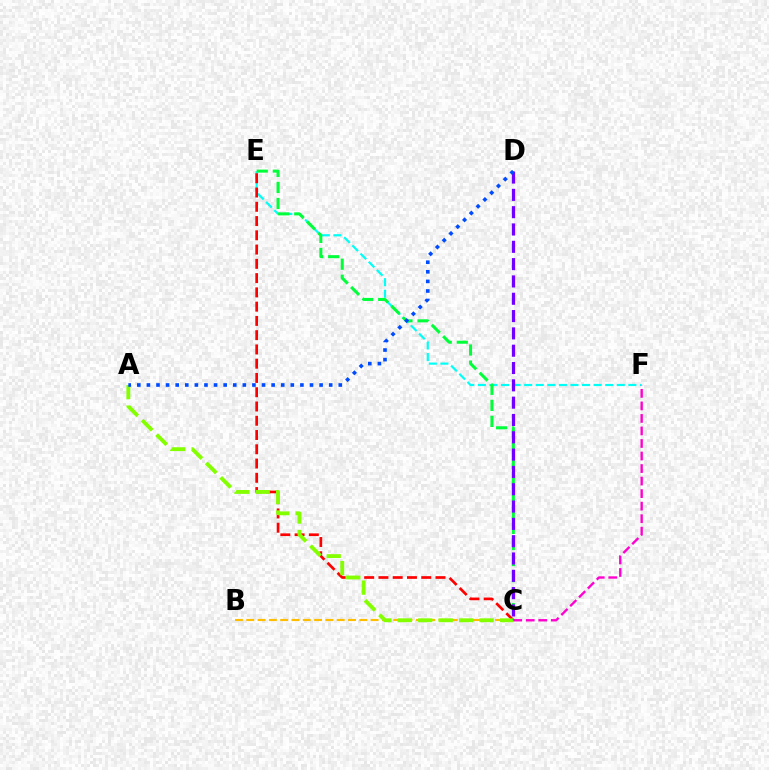{('B', 'C'): [{'color': '#ffbd00', 'line_style': 'dashed', 'thickness': 1.54}], ('E', 'F'): [{'color': '#00fff6', 'line_style': 'dashed', 'thickness': 1.57}], ('C', 'E'): [{'color': '#ff0000', 'line_style': 'dashed', 'thickness': 1.94}, {'color': '#00ff39', 'line_style': 'dashed', 'thickness': 2.18}], ('A', 'C'): [{'color': '#84ff00', 'line_style': 'dashed', 'thickness': 2.78}], ('C', 'D'): [{'color': '#7200ff', 'line_style': 'dashed', 'thickness': 2.35}], ('C', 'F'): [{'color': '#ff00cf', 'line_style': 'dashed', 'thickness': 1.7}], ('A', 'D'): [{'color': '#004bff', 'line_style': 'dotted', 'thickness': 2.61}]}